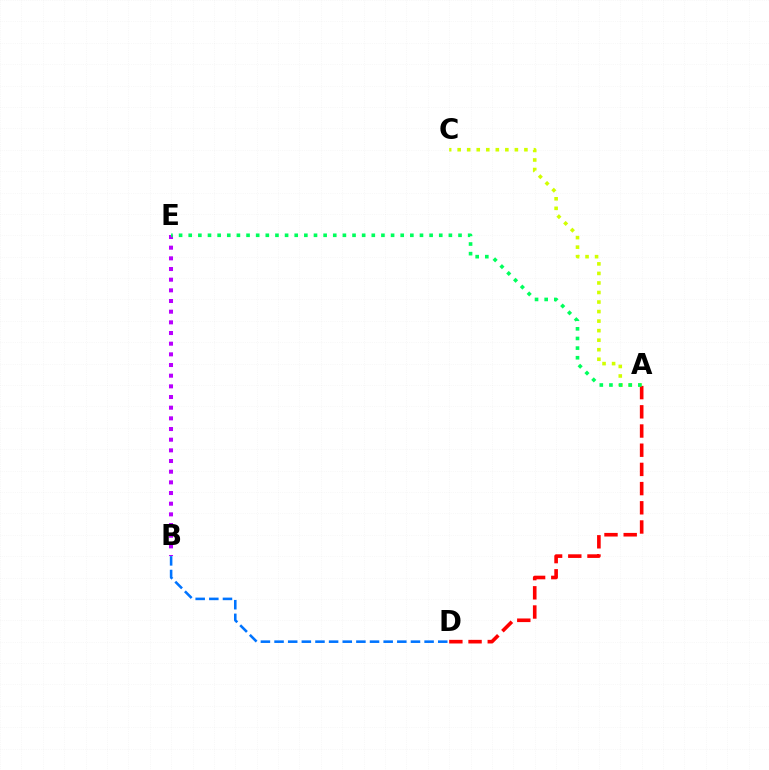{('B', 'E'): [{'color': '#b900ff', 'line_style': 'dotted', 'thickness': 2.9}], ('A', 'C'): [{'color': '#d1ff00', 'line_style': 'dotted', 'thickness': 2.59}], ('A', 'D'): [{'color': '#ff0000', 'line_style': 'dashed', 'thickness': 2.61}], ('B', 'D'): [{'color': '#0074ff', 'line_style': 'dashed', 'thickness': 1.85}], ('A', 'E'): [{'color': '#00ff5c', 'line_style': 'dotted', 'thickness': 2.62}]}